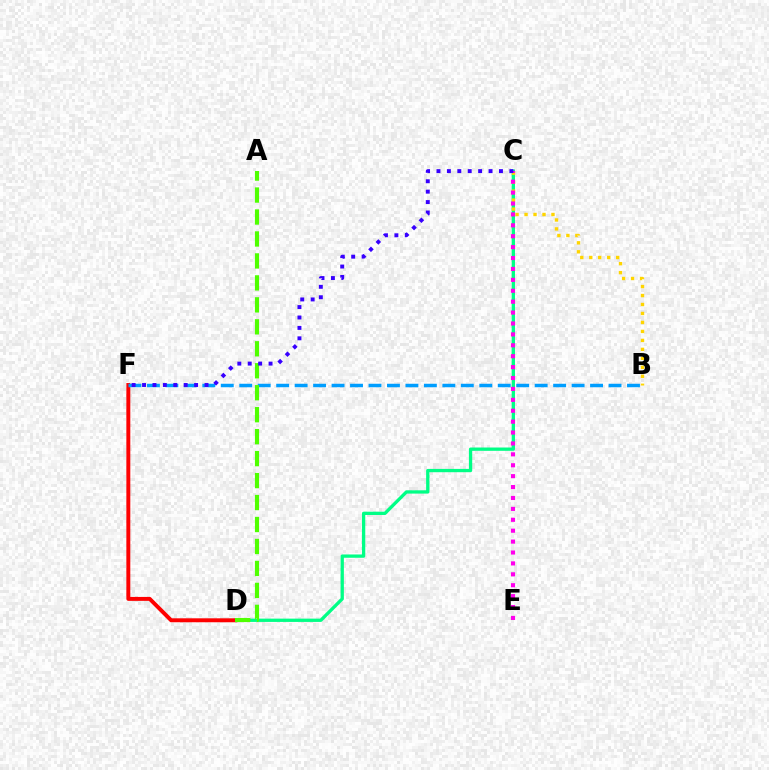{('C', 'D'): [{'color': '#00ff86', 'line_style': 'solid', 'thickness': 2.38}], ('D', 'F'): [{'color': '#ff0000', 'line_style': 'solid', 'thickness': 2.84}], ('B', 'F'): [{'color': '#009eff', 'line_style': 'dashed', 'thickness': 2.51}], ('B', 'C'): [{'color': '#ffd500', 'line_style': 'dotted', 'thickness': 2.44}], ('C', 'E'): [{'color': '#ff00ed', 'line_style': 'dotted', 'thickness': 2.96}], ('A', 'D'): [{'color': '#4fff00', 'line_style': 'dashed', 'thickness': 2.98}], ('C', 'F'): [{'color': '#3700ff', 'line_style': 'dotted', 'thickness': 2.83}]}